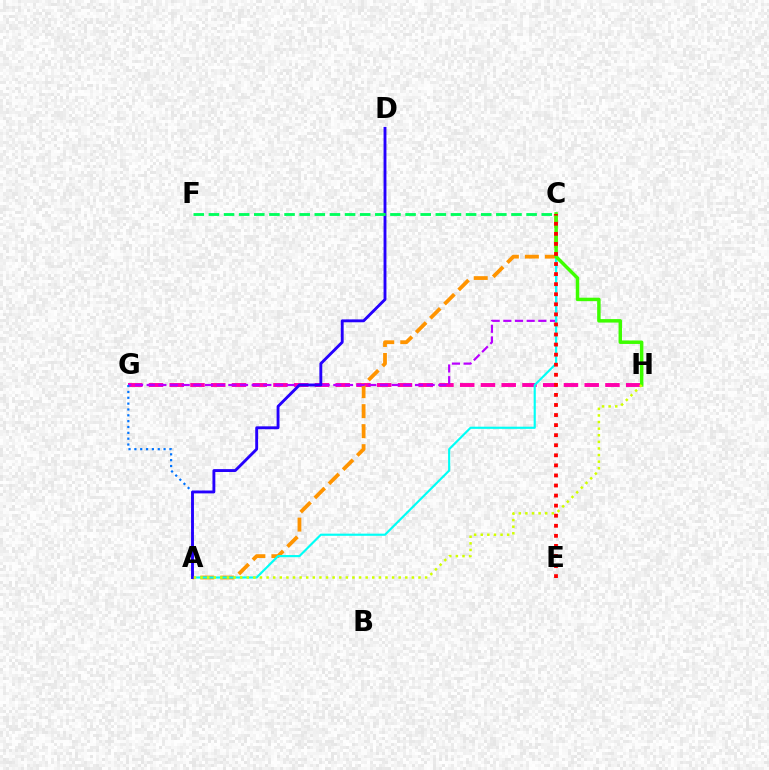{('G', 'H'): [{'color': '#ff00ac', 'line_style': 'dashed', 'thickness': 2.82}], ('A', 'C'): [{'color': '#ff9400', 'line_style': 'dashed', 'thickness': 2.72}, {'color': '#00fff6', 'line_style': 'solid', 'thickness': 1.55}], ('C', 'G'): [{'color': '#b900ff', 'line_style': 'dashed', 'thickness': 1.58}], ('A', 'G'): [{'color': '#0074ff', 'line_style': 'dotted', 'thickness': 1.59}], ('C', 'H'): [{'color': '#3dff00', 'line_style': 'solid', 'thickness': 2.49}], ('C', 'E'): [{'color': '#ff0000', 'line_style': 'dotted', 'thickness': 2.73}], ('A', 'D'): [{'color': '#2500ff', 'line_style': 'solid', 'thickness': 2.07}], ('A', 'H'): [{'color': '#d1ff00', 'line_style': 'dotted', 'thickness': 1.79}], ('C', 'F'): [{'color': '#00ff5c', 'line_style': 'dashed', 'thickness': 2.06}]}